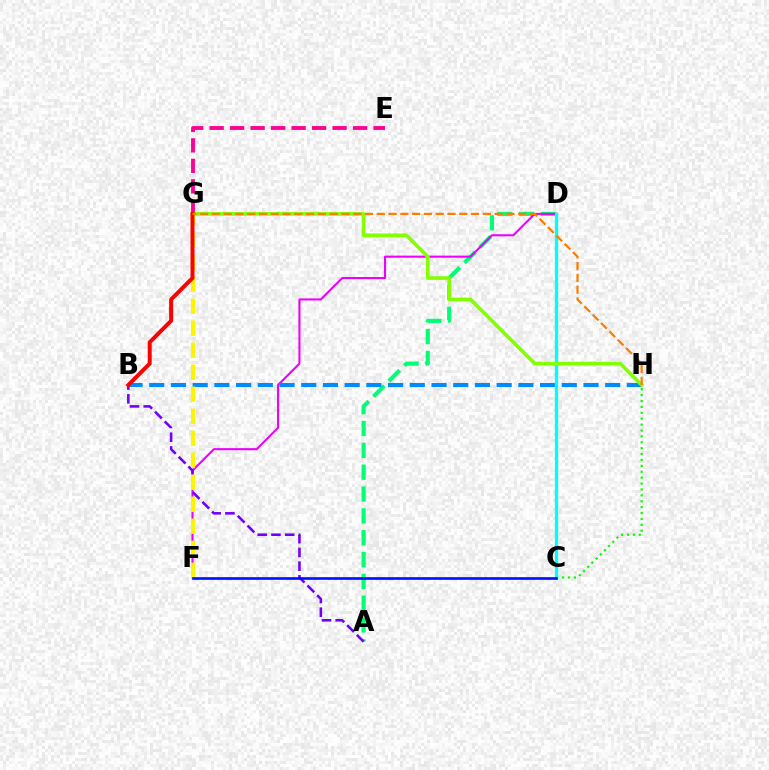{('A', 'D'): [{'color': '#00ff74', 'line_style': 'dashed', 'thickness': 2.97}], ('D', 'F'): [{'color': '#ee00ff', 'line_style': 'solid', 'thickness': 1.5}], ('B', 'H'): [{'color': '#008cff', 'line_style': 'dashed', 'thickness': 2.95}], ('C', 'H'): [{'color': '#08ff00', 'line_style': 'dotted', 'thickness': 1.6}], ('A', 'B'): [{'color': '#7200ff', 'line_style': 'dashed', 'thickness': 1.87}], ('E', 'G'): [{'color': '#ff0094', 'line_style': 'dashed', 'thickness': 2.78}], ('F', 'G'): [{'color': '#fcf500', 'line_style': 'dashed', 'thickness': 2.99}], ('C', 'D'): [{'color': '#00fff6', 'line_style': 'solid', 'thickness': 2.39}], ('G', 'H'): [{'color': '#84ff00', 'line_style': 'solid', 'thickness': 2.62}, {'color': '#ff7c00', 'line_style': 'dashed', 'thickness': 1.6}], ('B', 'G'): [{'color': '#ff0000', 'line_style': 'solid', 'thickness': 2.86}], ('C', 'F'): [{'color': '#0010ff', 'line_style': 'solid', 'thickness': 1.9}]}